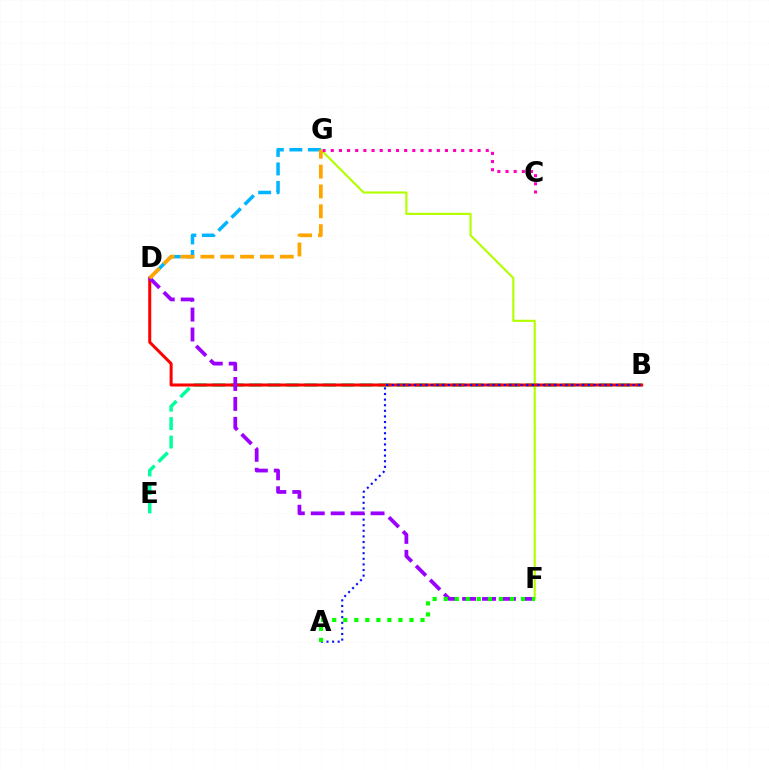{('B', 'E'): [{'color': '#00ff9d', 'line_style': 'dashed', 'thickness': 2.5}], ('F', 'G'): [{'color': '#b3ff00', 'line_style': 'solid', 'thickness': 1.55}], ('C', 'G'): [{'color': '#ff00bd', 'line_style': 'dotted', 'thickness': 2.22}], ('B', 'D'): [{'color': '#ff0000', 'line_style': 'solid', 'thickness': 2.18}], ('D', 'G'): [{'color': '#00b5ff', 'line_style': 'dashed', 'thickness': 2.51}, {'color': '#ffa500', 'line_style': 'dashed', 'thickness': 2.7}], ('A', 'B'): [{'color': '#0010ff', 'line_style': 'dotted', 'thickness': 1.52}], ('D', 'F'): [{'color': '#9b00ff', 'line_style': 'dashed', 'thickness': 2.71}], ('A', 'F'): [{'color': '#08ff00', 'line_style': 'dotted', 'thickness': 3.0}]}